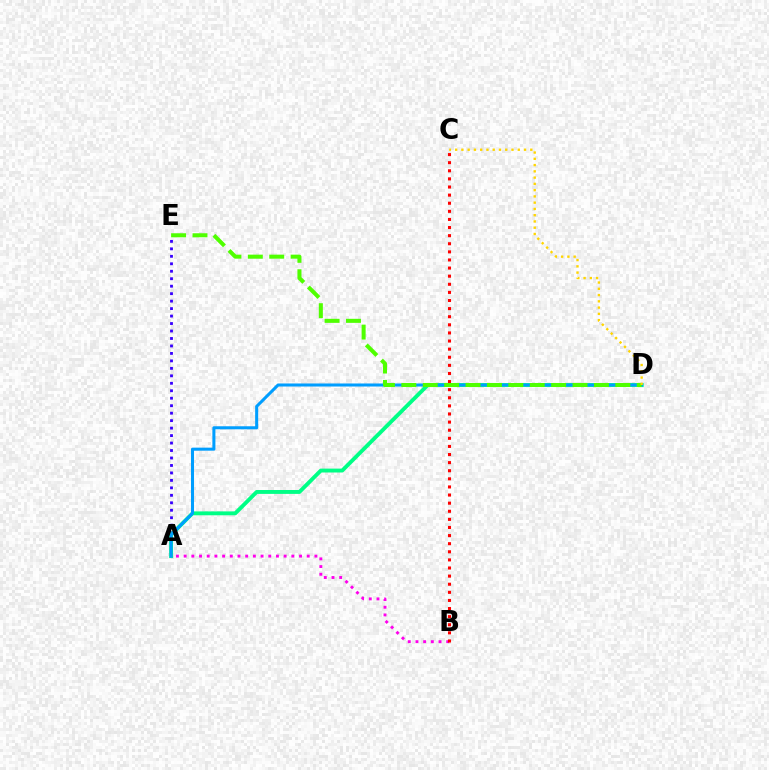{('A', 'E'): [{'color': '#3700ff', 'line_style': 'dotted', 'thickness': 2.03}], ('A', 'D'): [{'color': '#00ff86', 'line_style': 'solid', 'thickness': 2.8}, {'color': '#009eff', 'line_style': 'solid', 'thickness': 2.19}], ('A', 'B'): [{'color': '#ff00ed', 'line_style': 'dotted', 'thickness': 2.09}], ('B', 'C'): [{'color': '#ff0000', 'line_style': 'dotted', 'thickness': 2.2}], ('D', 'E'): [{'color': '#4fff00', 'line_style': 'dashed', 'thickness': 2.91}], ('C', 'D'): [{'color': '#ffd500', 'line_style': 'dotted', 'thickness': 1.7}]}